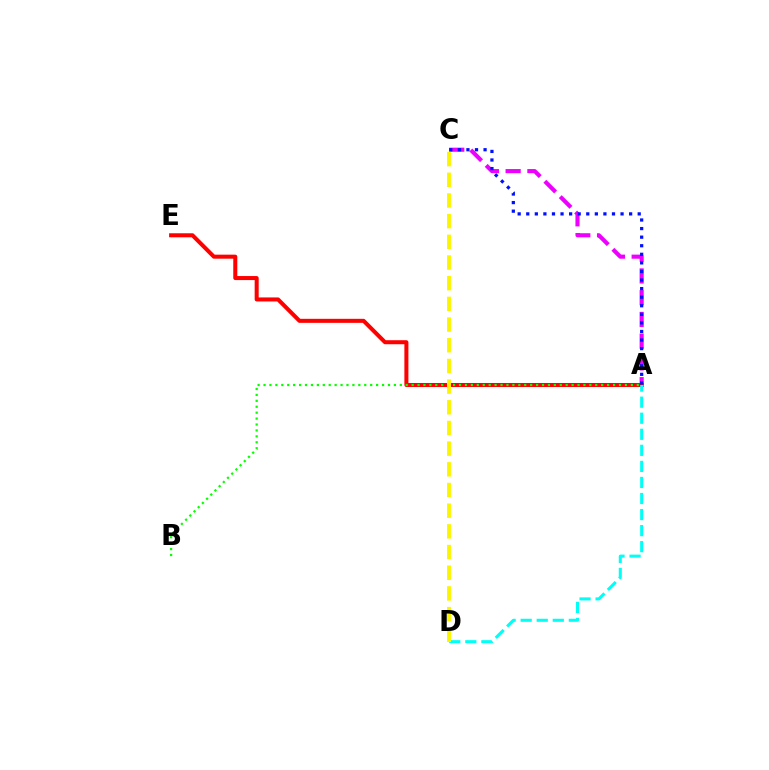{('A', 'C'): [{'color': '#ee00ff', 'line_style': 'dashed', 'thickness': 2.95}, {'color': '#0010ff', 'line_style': 'dotted', 'thickness': 2.33}], ('A', 'E'): [{'color': '#ff0000', 'line_style': 'solid', 'thickness': 2.9}], ('A', 'D'): [{'color': '#00fff6', 'line_style': 'dashed', 'thickness': 2.18}], ('A', 'B'): [{'color': '#08ff00', 'line_style': 'dotted', 'thickness': 1.61}], ('C', 'D'): [{'color': '#fcf500', 'line_style': 'dashed', 'thickness': 2.81}]}